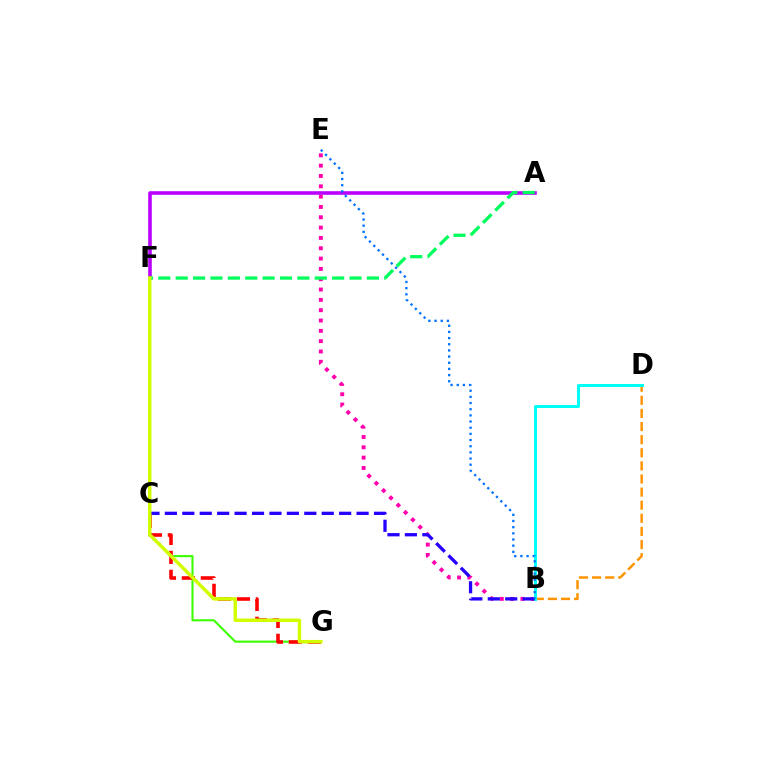{('C', 'G'): [{'color': '#3dff00', 'line_style': 'solid', 'thickness': 1.53}, {'color': '#ff0000', 'line_style': 'dashed', 'thickness': 2.58}], ('B', 'E'): [{'color': '#ff00ac', 'line_style': 'dotted', 'thickness': 2.8}, {'color': '#0074ff', 'line_style': 'dotted', 'thickness': 1.68}], ('B', 'D'): [{'color': '#ff9400', 'line_style': 'dashed', 'thickness': 1.78}, {'color': '#00fff6', 'line_style': 'solid', 'thickness': 2.16}], ('A', 'F'): [{'color': '#b900ff', 'line_style': 'solid', 'thickness': 2.59}, {'color': '#00ff5c', 'line_style': 'dashed', 'thickness': 2.36}], ('B', 'C'): [{'color': '#2500ff', 'line_style': 'dashed', 'thickness': 2.37}], ('F', 'G'): [{'color': '#d1ff00', 'line_style': 'solid', 'thickness': 2.5}]}